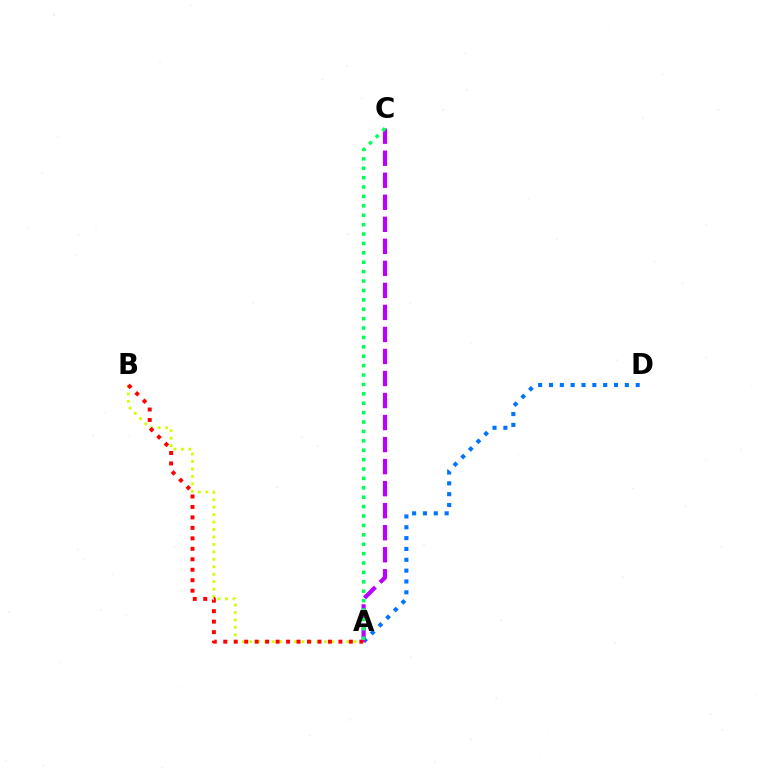{('A', 'B'): [{'color': '#d1ff00', 'line_style': 'dotted', 'thickness': 2.03}, {'color': '#ff0000', 'line_style': 'dotted', 'thickness': 2.84}], ('A', 'D'): [{'color': '#0074ff', 'line_style': 'dotted', 'thickness': 2.94}], ('A', 'C'): [{'color': '#b900ff', 'line_style': 'dashed', 'thickness': 2.99}, {'color': '#00ff5c', 'line_style': 'dotted', 'thickness': 2.55}]}